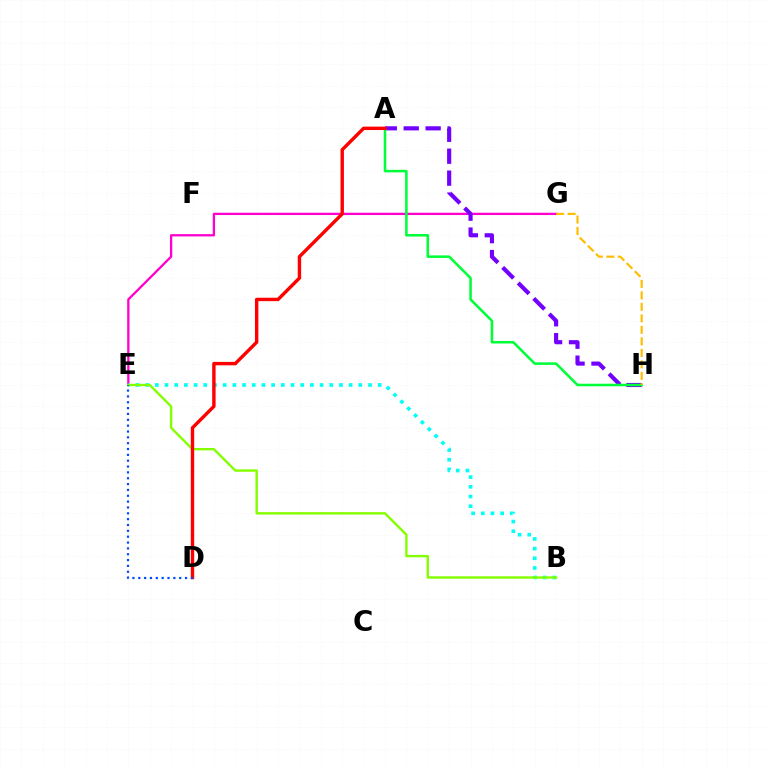{('E', 'G'): [{'color': '#ff00cf', 'line_style': 'solid', 'thickness': 1.65}], ('A', 'H'): [{'color': '#7200ff', 'line_style': 'dashed', 'thickness': 2.98}, {'color': '#00ff39', 'line_style': 'solid', 'thickness': 1.84}], ('B', 'E'): [{'color': '#00fff6', 'line_style': 'dotted', 'thickness': 2.63}, {'color': '#84ff00', 'line_style': 'solid', 'thickness': 1.73}], ('G', 'H'): [{'color': '#ffbd00', 'line_style': 'dashed', 'thickness': 1.56}], ('A', 'D'): [{'color': '#ff0000', 'line_style': 'solid', 'thickness': 2.45}], ('D', 'E'): [{'color': '#004bff', 'line_style': 'dotted', 'thickness': 1.59}]}